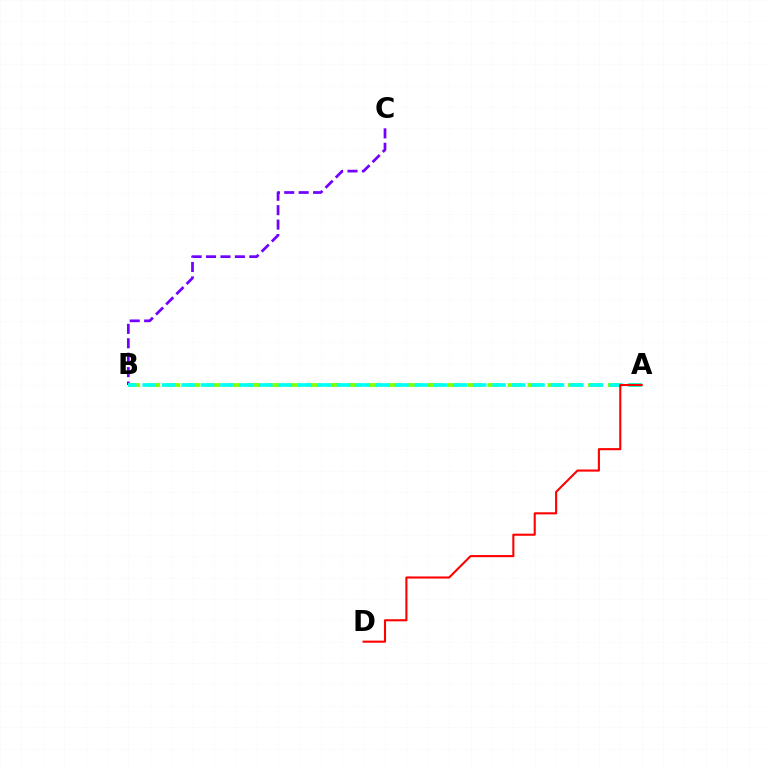{('B', 'C'): [{'color': '#7200ff', 'line_style': 'dashed', 'thickness': 1.96}], ('A', 'B'): [{'color': '#84ff00', 'line_style': 'dashed', 'thickness': 2.73}, {'color': '#00fff6', 'line_style': 'dashed', 'thickness': 2.64}], ('A', 'D'): [{'color': '#ff0000', 'line_style': 'solid', 'thickness': 1.51}]}